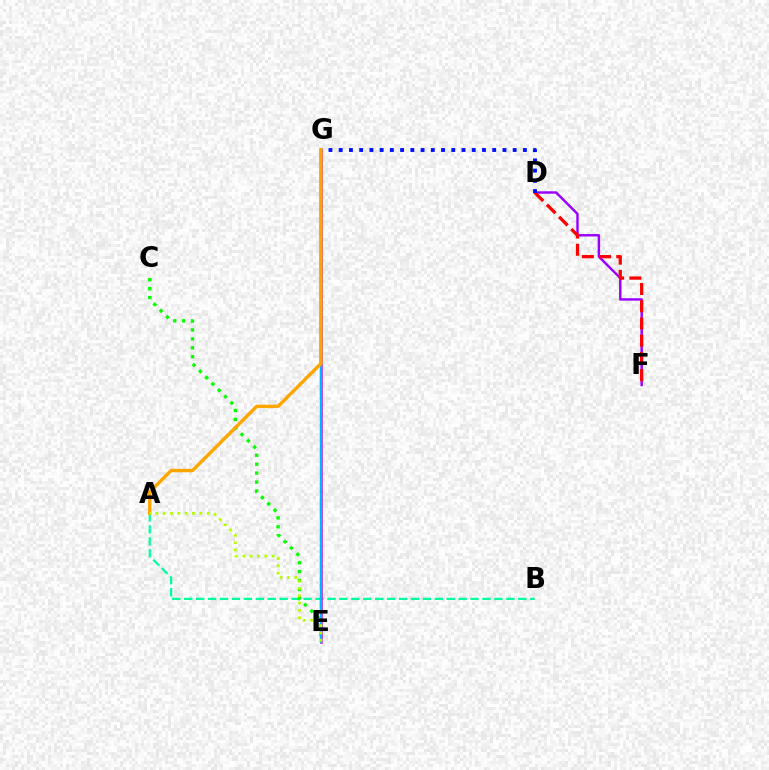{('A', 'B'): [{'color': '#00ff9d', 'line_style': 'dashed', 'thickness': 1.62}], ('D', 'F'): [{'color': '#9b00ff', 'line_style': 'solid', 'thickness': 1.76}, {'color': '#ff0000', 'line_style': 'dashed', 'thickness': 2.34}], ('C', 'E'): [{'color': '#08ff00', 'line_style': 'dotted', 'thickness': 2.43}], ('E', 'G'): [{'color': '#ff00bd', 'line_style': 'solid', 'thickness': 1.84}, {'color': '#00b5ff', 'line_style': 'solid', 'thickness': 1.78}], ('D', 'G'): [{'color': '#0010ff', 'line_style': 'dotted', 'thickness': 2.78}], ('A', 'G'): [{'color': '#ffa500', 'line_style': 'solid', 'thickness': 2.45}], ('A', 'E'): [{'color': '#b3ff00', 'line_style': 'dotted', 'thickness': 1.99}]}